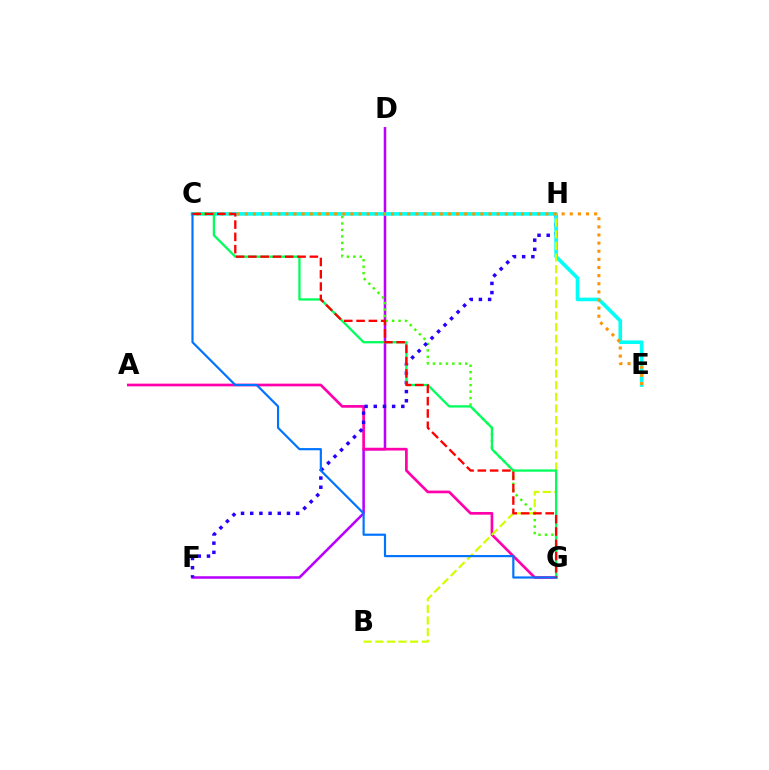{('D', 'F'): [{'color': '#b900ff', 'line_style': 'solid', 'thickness': 1.83}], ('C', 'G'): [{'color': '#3dff00', 'line_style': 'dotted', 'thickness': 1.76}, {'color': '#00ff5c', 'line_style': 'solid', 'thickness': 1.65}, {'color': '#0074ff', 'line_style': 'solid', 'thickness': 1.57}, {'color': '#ff0000', 'line_style': 'dashed', 'thickness': 1.67}], ('A', 'G'): [{'color': '#ff00ac', 'line_style': 'solid', 'thickness': 1.95}], ('F', 'H'): [{'color': '#2500ff', 'line_style': 'dotted', 'thickness': 2.5}], ('C', 'E'): [{'color': '#00fff6', 'line_style': 'solid', 'thickness': 2.6}, {'color': '#ff9400', 'line_style': 'dotted', 'thickness': 2.21}], ('B', 'H'): [{'color': '#d1ff00', 'line_style': 'dashed', 'thickness': 1.58}]}